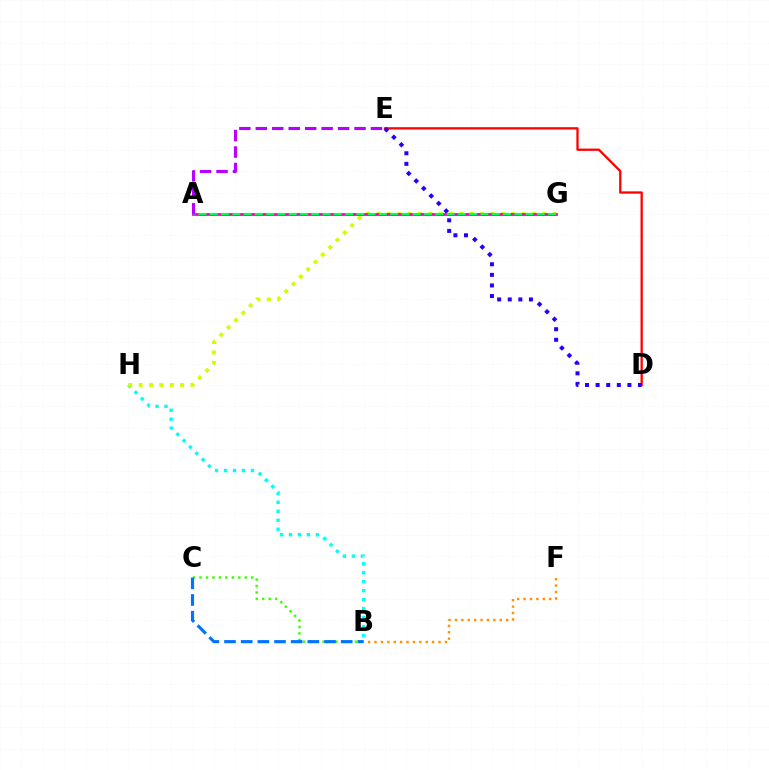{('B', 'C'): [{'color': '#3dff00', 'line_style': 'dotted', 'thickness': 1.76}, {'color': '#0074ff', 'line_style': 'dashed', 'thickness': 2.26}], ('B', 'H'): [{'color': '#00fff6', 'line_style': 'dotted', 'thickness': 2.44}], ('G', 'H'): [{'color': '#d1ff00', 'line_style': 'dotted', 'thickness': 2.82}], ('B', 'F'): [{'color': '#ff9400', 'line_style': 'dotted', 'thickness': 1.74}], ('D', 'E'): [{'color': '#ff0000', 'line_style': 'solid', 'thickness': 1.64}, {'color': '#2500ff', 'line_style': 'dotted', 'thickness': 2.88}], ('A', 'G'): [{'color': '#ff00ac', 'line_style': 'solid', 'thickness': 2.0}, {'color': '#00ff5c', 'line_style': 'dashed', 'thickness': 1.53}], ('A', 'E'): [{'color': '#b900ff', 'line_style': 'dashed', 'thickness': 2.24}]}